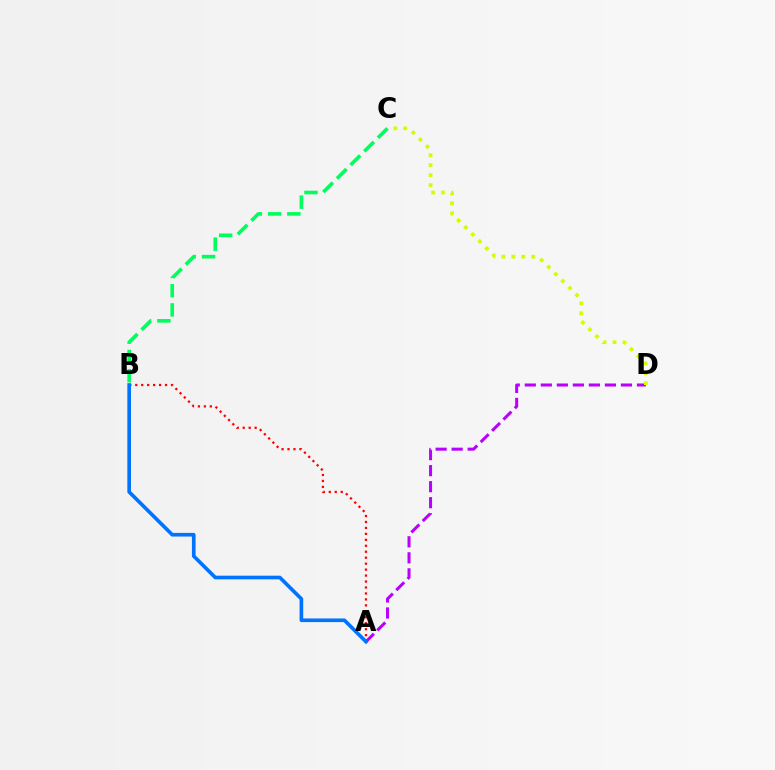{('B', 'C'): [{'color': '#00ff5c', 'line_style': 'dashed', 'thickness': 2.62}], ('A', 'D'): [{'color': '#b900ff', 'line_style': 'dashed', 'thickness': 2.18}], ('C', 'D'): [{'color': '#d1ff00', 'line_style': 'dotted', 'thickness': 2.7}], ('A', 'B'): [{'color': '#ff0000', 'line_style': 'dotted', 'thickness': 1.62}, {'color': '#0074ff', 'line_style': 'solid', 'thickness': 2.63}]}